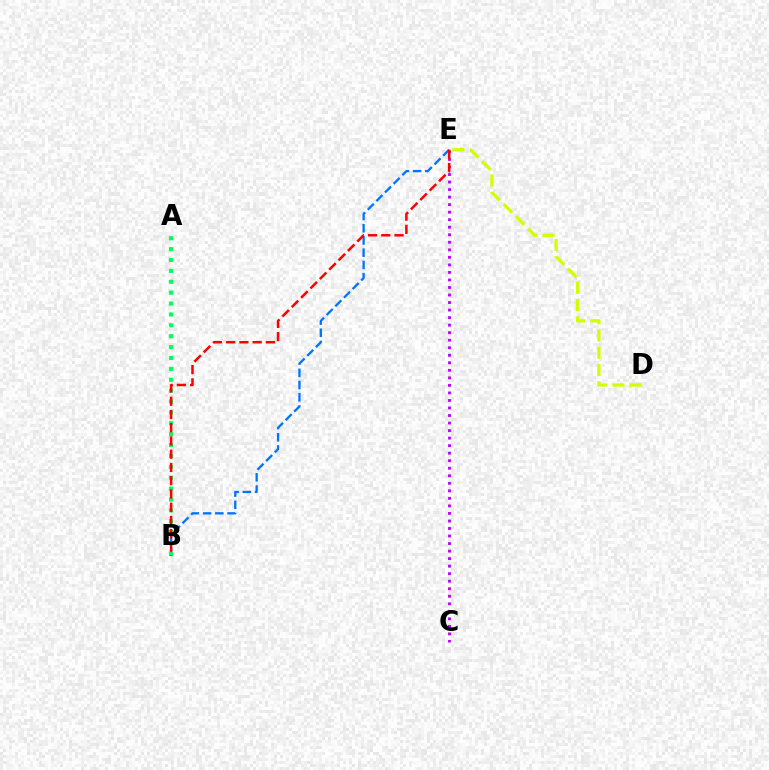{('D', 'E'): [{'color': '#d1ff00', 'line_style': 'dashed', 'thickness': 2.34}], ('C', 'E'): [{'color': '#b900ff', 'line_style': 'dotted', 'thickness': 2.05}], ('B', 'E'): [{'color': '#0074ff', 'line_style': 'dashed', 'thickness': 1.66}, {'color': '#ff0000', 'line_style': 'dashed', 'thickness': 1.8}], ('A', 'B'): [{'color': '#00ff5c', 'line_style': 'dotted', 'thickness': 2.96}]}